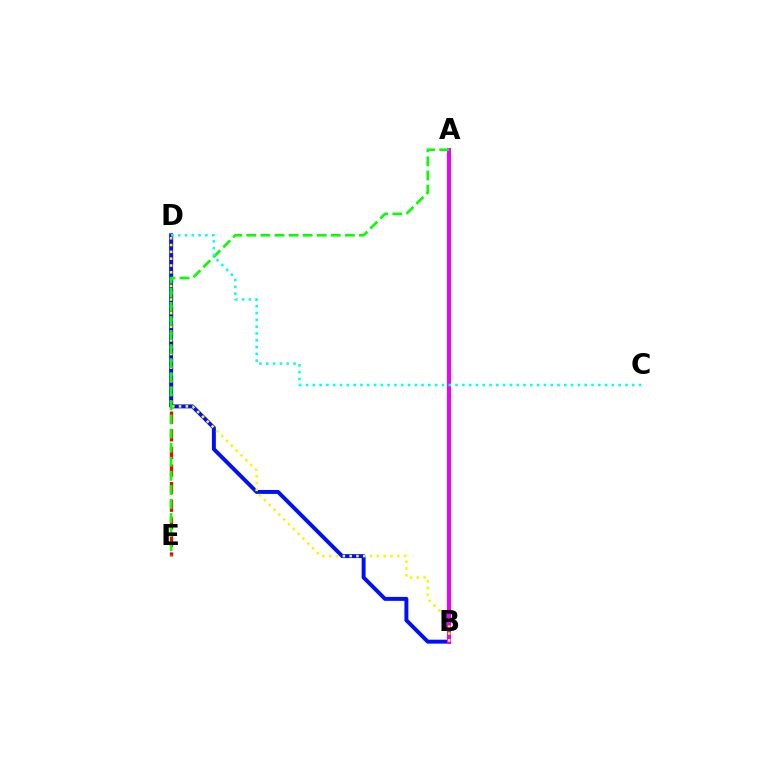{('D', 'E'): [{'color': '#ff0000', 'line_style': 'dashed', 'thickness': 2.39}], ('B', 'D'): [{'color': '#0010ff', 'line_style': 'solid', 'thickness': 2.83}, {'color': '#fcf500', 'line_style': 'dotted', 'thickness': 1.85}], ('A', 'B'): [{'color': '#ee00ff', 'line_style': 'solid', 'thickness': 2.88}], ('A', 'E'): [{'color': '#08ff00', 'line_style': 'dashed', 'thickness': 1.91}], ('C', 'D'): [{'color': '#00fff6', 'line_style': 'dotted', 'thickness': 1.85}]}